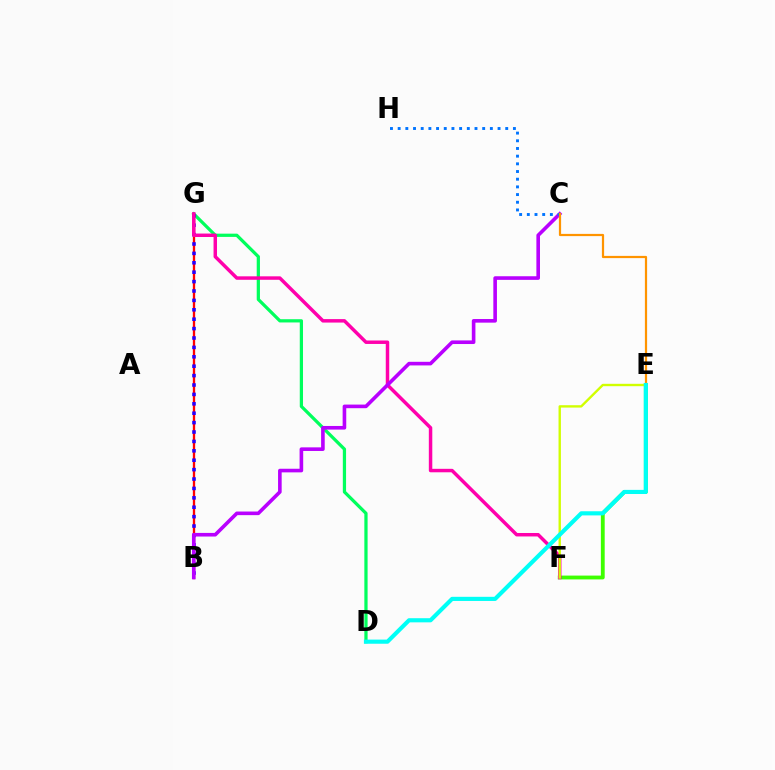{('B', 'G'): [{'color': '#ff0000', 'line_style': 'solid', 'thickness': 1.67}, {'color': '#2500ff', 'line_style': 'dotted', 'thickness': 2.55}], ('E', 'F'): [{'color': '#3dff00', 'line_style': 'solid', 'thickness': 2.76}, {'color': '#d1ff00', 'line_style': 'solid', 'thickness': 1.71}], ('D', 'G'): [{'color': '#00ff5c', 'line_style': 'solid', 'thickness': 2.33}], ('F', 'G'): [{'color': '#ff00ac', 'line_style': 'solid', 'thickness': 2.49}], ('B', 'C'): [{'color': '#b900ff', 'line_style': 'solid', 'thickness': 2.6}], ('C', 'H'): [{'color': '#0074ff', 'line_style': 'dotted', 'thickness': 2.09}], ('C', 'E'): [{'color': '#ff9400', 'line_style': 'solid', 'thickness': 1.6}], ('D', 'E'): [{'color': '#00fff6', 'line_style': 'solid', 'thickness': 2.98}]}